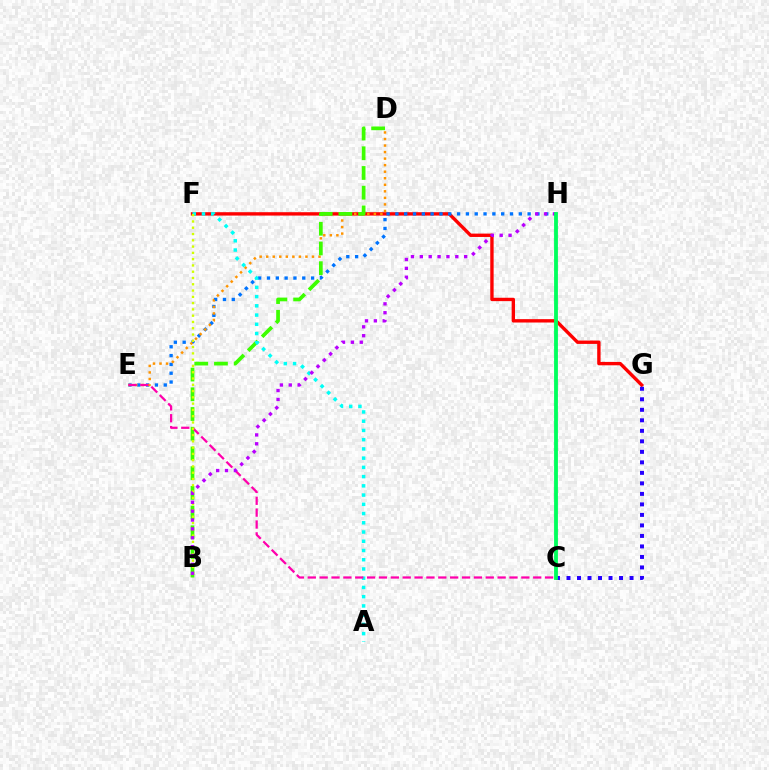{('F', 'G'): [{'color': '#ff0000', 'line_style': 'solid', 'thickness': 2.42}], ('E', 'H'): [{'color': '#0074ff', 'line_style': 'dotted', 'thickness': 2.4}], ('D', 'E'): [{'color': '#ff9400', 'line_style': 'dotted', 'thickness': 1.78}], ('B', 'D'): [{'color': '#3dff00', 'line_style': 'dashed', 'thickness': 2.68}], ('C', 'G'): [{'color': '#2500ff', 'line_style': 'dotted', 'thickness': 2.86}], ('A', 'F'): [{'color': '#00fff6', 'line_style': 'dotted', 'thickness': 2.51}], ('C', 'E'): [{'color': '#ff00ac', 'line_style': 'dashed', 'thickness': 1.61}], ('B', 'F'): [{'color': '#d1ff00', 'line_style': 'dotted', 'thickness': 1.71}], ('B', 'H'): [{'color': '#b900ff', 'line_style': 'dotted', 'thickness': 2.41}], ('C', 'H'): [{'color': '#00ff5c', 'line_style': 'solid', 'thickness': 2.75}]}